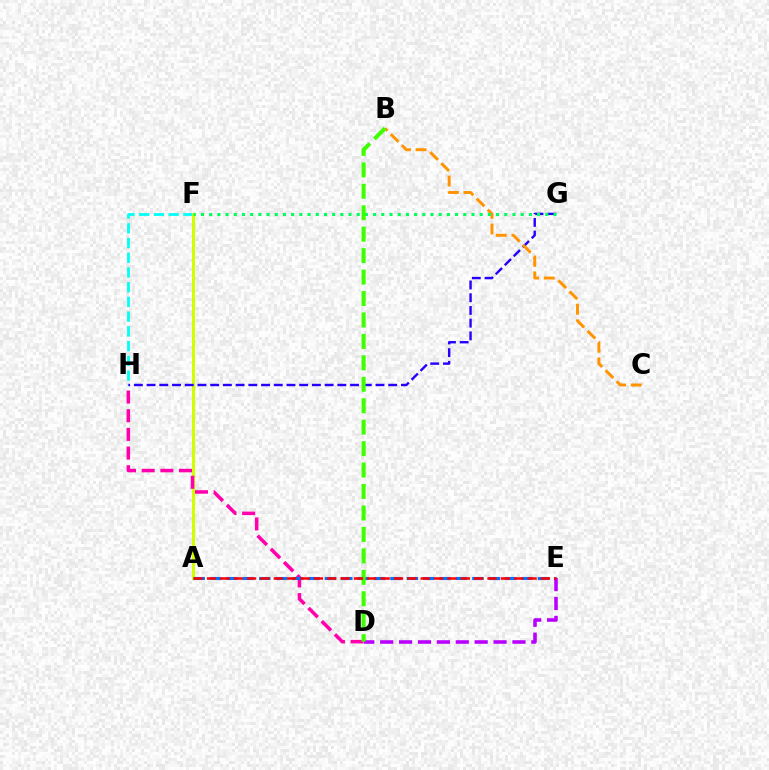{('F', 'H'): [{'color': '#00fff6', 'line_style': 'dashed', 'thickness': 2.0}], ('A', 'F'): [{'color': '#d1ff00', 'line_style': 'solid', 'thickness': 2.19}], ('D', 'H'): [{'color': '#ff00ac', 'line_style': 'dashed', 'thickness': 2.54}], ('A', 'E'): [{'color': '#0074ff', 'line_style': 'dashed', 'thickness': 2.23}, {'color': '#ff0000', 'line_style': 'dashed', 'thickness': 1.81}], ('G', 'H'): [{'color': '#2500ff', 'line_style': 'dashed', 'thickness': 1.73}], ('B', 'C'): [{'color': '#ff9400', 'line_style': 'dashed', 'thickness': 2.12}], ('D', 'E'): [{'color': '#b900ff', 'line_style': 'dashed', 'thickness': 2.57}], ('F', 'G'): [{'color': '#00ff5c', 'line_style': 'dotted', 'thickness': 2.23}], ('B', 'D'): [{'color': '#3dff00', 'line_style': 'dashed', 'thickness': 2.91}]}